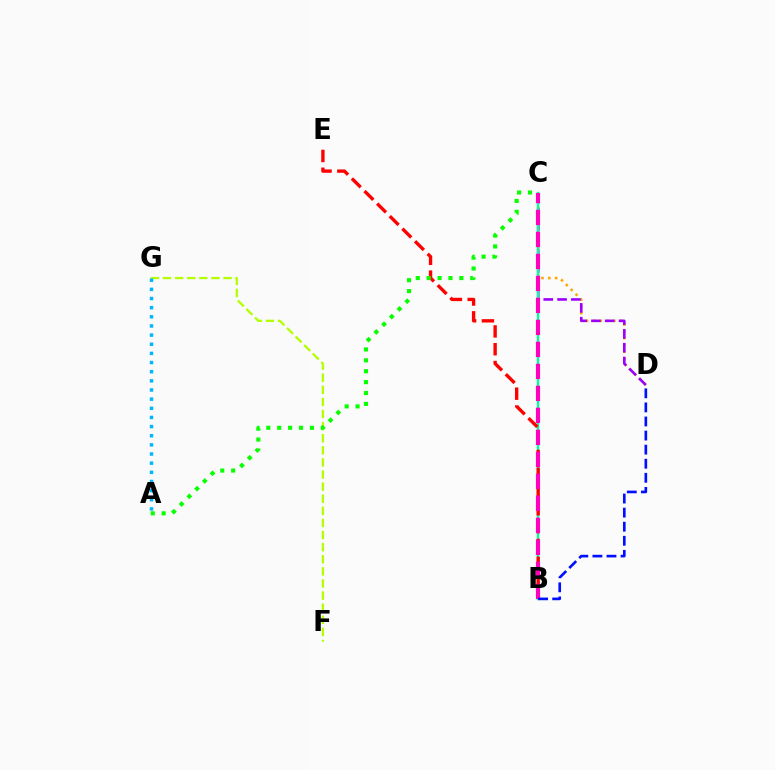{('C', 'D'): [{'color': '#ffa500', 'line_style': 'dotted', 'thickness': 1.85}, {'color': '#9b00ff', 'line_style': 'dashed', 'thickness': 1.88}], ('F', 'G'): [{'color': '#b3ff00', 'line_style': 'dashed', 'thickness': 1.64}], ('B', 'C'): [{'color': '#00ff9d', 'line_style': 'solid', 'thickness': 1.69}, {'color': '#ff00bd', 'line_style': 'dashed', 'thickness': 2.99}], ('B', 'E'): [{'color': '#ff0000', 'line_style': 'dashed', 'thickness': 2.42}], ('A', 'G'): [{'color': '#00b5ff', 'line_style': 'dotted', 'thickness': 2.49}], ('A', 'C'): [{'color': '#08ff00', 'line_style': 'dotted', 'thickness': 2.96}], ('B', 'D'): [{'color': '#0010ff', 'line_style': 'dashed', 'thickness': 1.91}]}